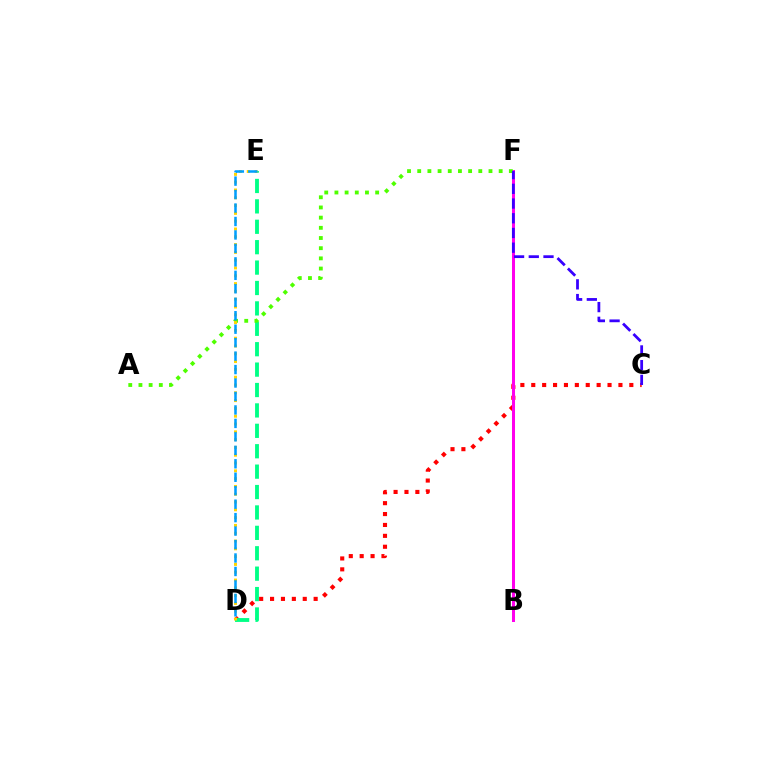{('C', 'D'): [{'color': '#ff0000', 'line_style': 'dotted', 'thickness': 2.96}], ('B', 'F'): [{'color': '#ff00ed', 'line_style': 'solid', 'thickness': 2.17}], ('D', 'E'): [{'color': '#00ff86', 'line_style': 'dashed', 'thickness': 2.77}, {'color': '#ffd500', 'line_style': 'dotted', 'thickness': 2.12}, {'color': '#009eff', 'line_style': 'dashed', 'thickness': 1.83}], ('A', 'F'): [{'color': '#4fff00', 'line_style': 'dotted', 'thickness': 2.77}], ('C', 'F'): [{'color': '#3700ff', 'line_style': 'dashed', 'thickness': 2.0}]}